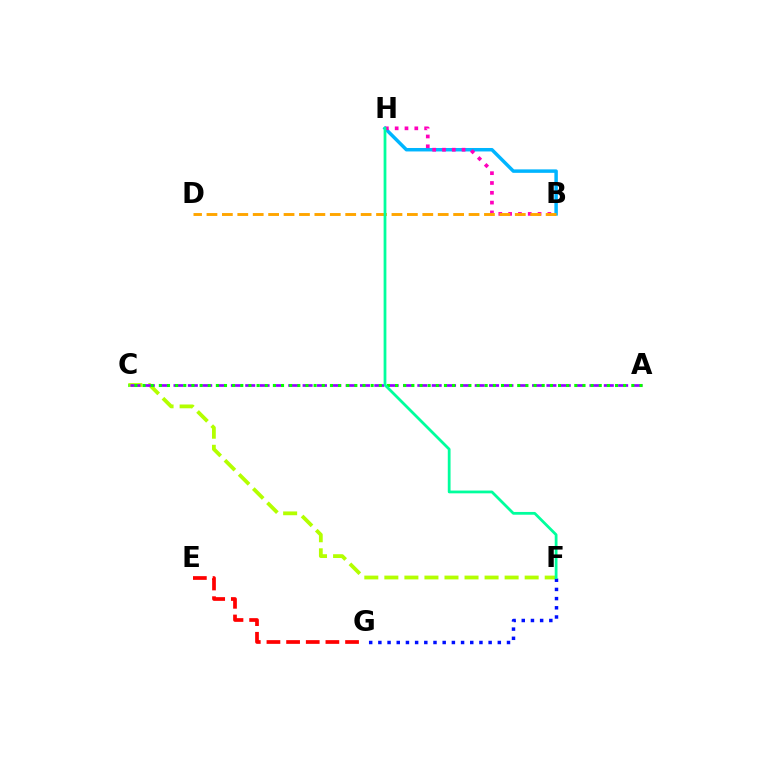{('B', 'H'): [{'color': '#00b5ff', 'line_style': 'solid', 'thickness': 2.49}, {'color': '#ff00bd', 'line_style': 'dotted', 'thickness': 2.67}], ('C', 'F'): [{'color': '#b3ff00', 'line_style': 'dashed', 'thickness': 2.72}], ('A', 'C'): [{'color': '#9b00ff', 'line_style': 'dashed', 'thickness': 1.95}, {'color': '#08ff00', 'line_style': 'dotted', 'thickness': 2.21}], ('F', 'G'): [{'color': '#0010ff', 'line_style': 'dotted', 'thickness': 2.5}], ('E', 'G'): [{'color': '#ff0000', 'line_style': 'dashed', 'thickness': 2.67}], ('B', 'D'): [{'color': '#ffa500', 'line_style': 'dashed', 'thickness': 2.09}], ('F', 'H'): [{'color': '#00ff9d', 'line_style': 'solid', 'thickness': 1.99}]}